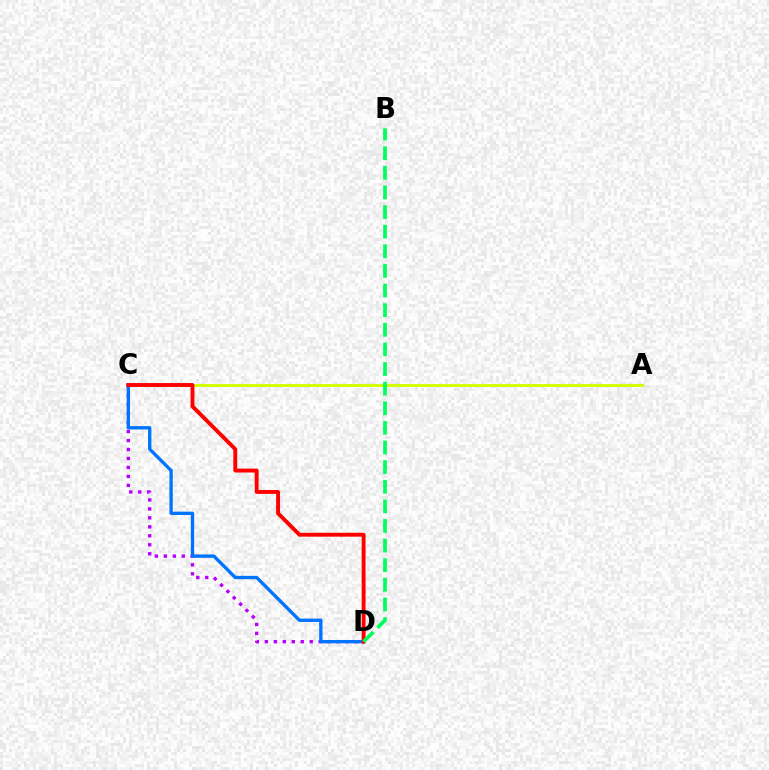{('C', 'D'): [{'color': '#b900ff', 'line_style': 'dotted', 'thickness': 2.44}, {'color': '#0074ff', 'line_style': 'solid', 'thickness': 2.4}, {'color': '#ff0000', 'line_style': 'solid', 'thickness': 2.8}], ('A', 'C'): [{'color': '#d1ff00', 'line_style': 'solid', 'thickness': 2.1}], ('B', 'D'): [{'color': '#00ff5c', 'line_style': 'dashed', 'thickness': 2.67}]}